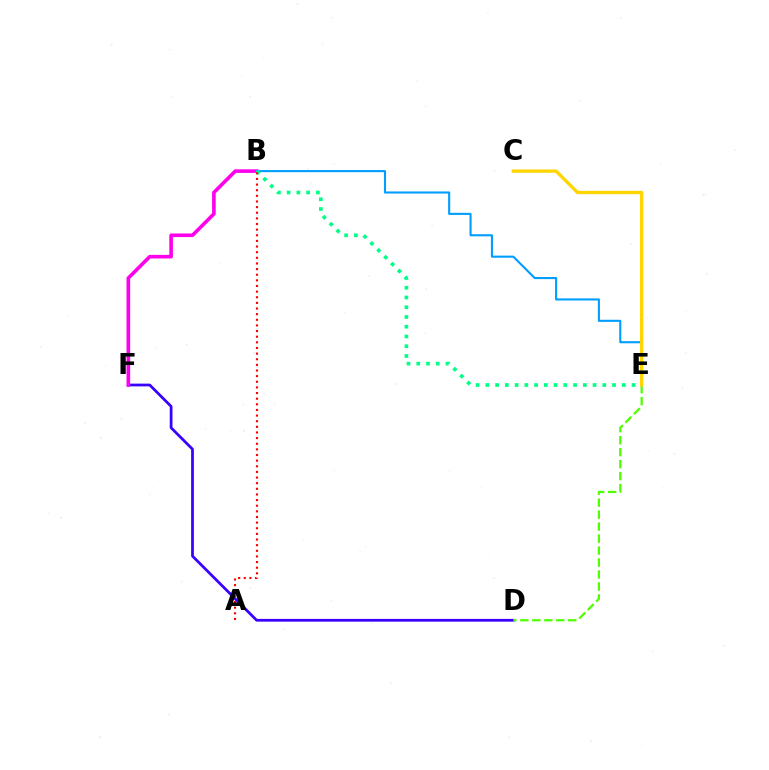{('D', 'F'): [{'color': '#3700ff', 'line_style': 'solid', 'thickness': 1.97}], ('B', 'F'): [{'color': '#ff00ed', 'line_style': 'solid', 'thickness': 2.6}], ('D', 'E'): [{'color': '#4fff00', 'line_style': 'dashed', 'thickness': 1.63}], ('B', 'E'): [{'color': '#009eff', 'line_style': 'solid', 'thickness': 1.52}, {'color': '#00ff86', 'line_style': 'dotted', 'thickness': 2.65}], ('A', 'B'): [{'color': '#ff0000', 'line_style': 'dotted', 'thickness': 1.53}], ('C', 'E'): [{'color': '#ffd500', 'line_style': 'solid', 'thickness': 2.39}]}